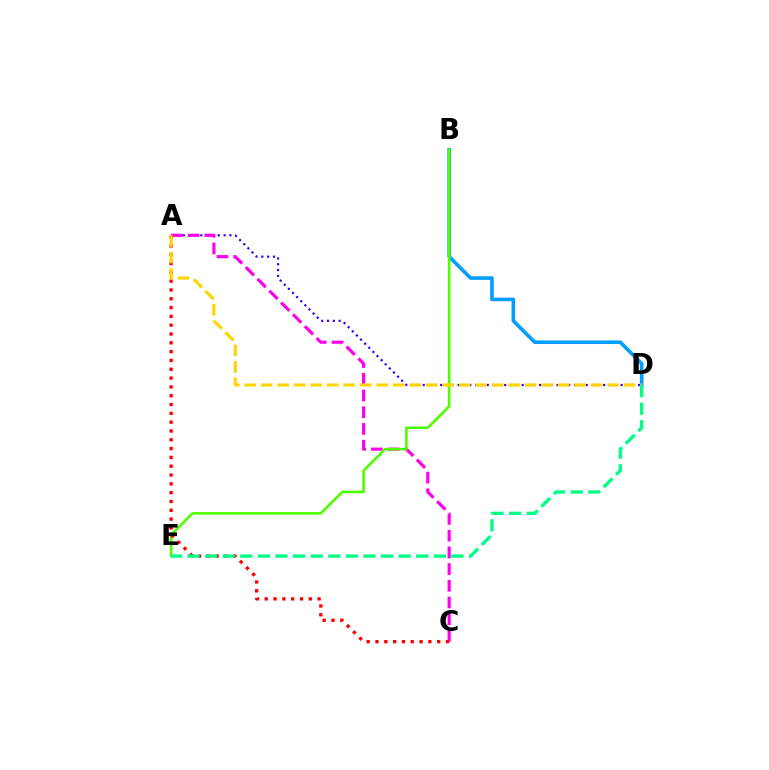{('A', 'D'): [{'color': '#3700ff', 'line_style': 'dotted', 'thickness': 1.58}, {'color': '#ffd500', 'line_style': 'dashed', 'thickness': 2.24}], ('A', 'C'): [{'color': '#ff00ed', 'line_style': 'dashed', 'thickness': 2.27}, {'color': '#ff0000', 'line_style': 'dotted', 'thickness': 2.39}], ('B', 'D'): [{'color': '#009eff', 'line_style': 'solid', 'thickness': 2.59}], ('B', 'E'): [{'color': '#4fff00', 'line_style': 'solid', 'thickness': 1.89}], ('D', 'E'): [{'color': '#00ff86', 'line_style': 'dashed', 'thickness': 2.39}]}